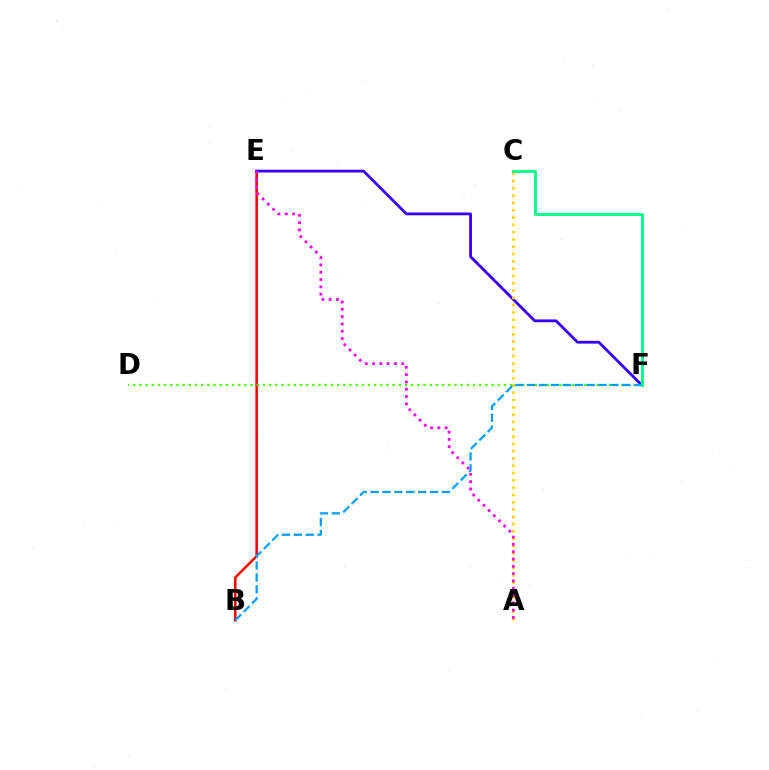{('B', 'E'): [{'color': '#ff0000', 'line_style': 'solid', 'thickness': 1.81}], ('E', 'F'): [{'color': '#3700ff', 'line_style': 'solid', 'thickness': 2.02}], ('A', 'C'): [{'color': '#ffd500', 'line_style': 'dotted', 'thickness': 1.98}], ('D', 'F'): [{'color': '#4fff00', 'line_style': 'dotted', 'thickness': 1.68}], ('B', 'F'): [{'color': '#009eff', 'line_style': 'dashed', 'thickness': 1.62}], ('A', 'E'): [{'color': '#ff00ed', 'line_style': 'dotted', 'thickness': 1.99}], ('C', 'F'): [{'color': '#00ff86', 'line_style': 'solid', 'thickness': 2.02}]}